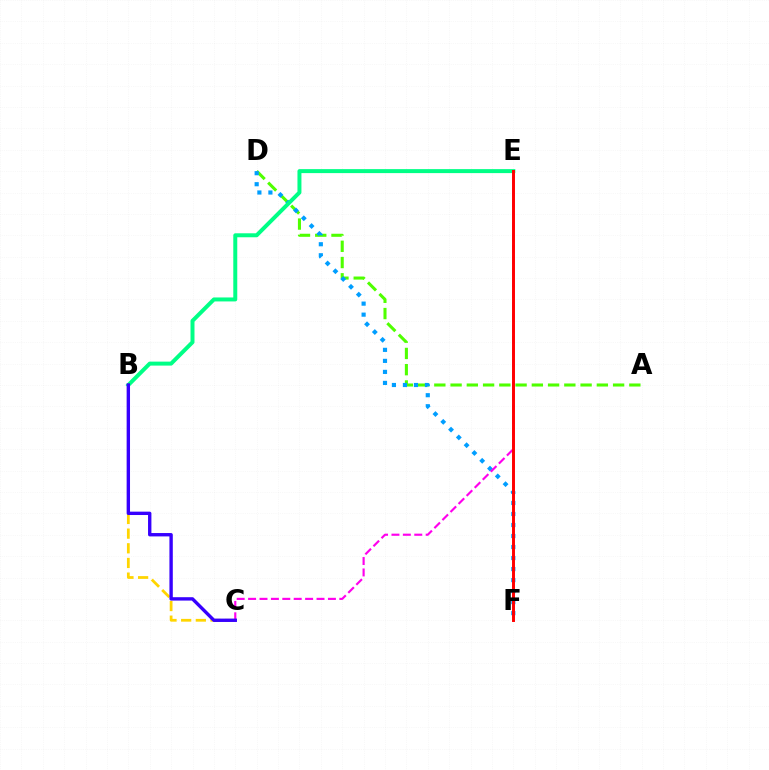{('B', 'C'): [{'color': '#ffd500', 'line_style': 'dashed', 'thickness': 1.99}, {'color': '#3700ff', 'line_style': 'solid', 'thickness': 2.43}], ('A', 'D'): [{'color': '#4fff00', 'line_style': 'dashed', 'thickness': 2.21}], ('D', 'F'): [{'color': '#009eff', 'line_style': 'dotted', 'thickness': 2.99}], ('B', 'E'): [{'color': '#00ff86', 'line_style': 'solid', 'thickness': 2.86}], ('C', 'E'): [{'color': '#ff00ed', 'line_style': 'dashed', 'thickness': 1.55}], ('E', 'F'): [{'color': '#ff0000', 'line_style': 'solid', 'thickness': 2.12}]}